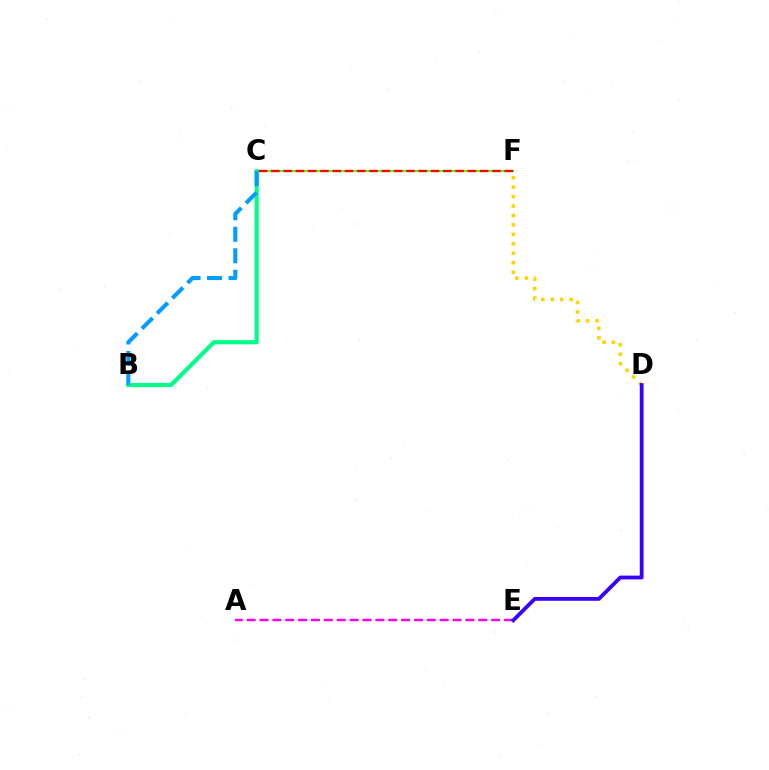{('C', 'F'): [{'color': '#4fff00', 'line_style': 'solid', 'thickness': 1.58}, {'color': '#ff0000', 'line_style': 'dashed', 'thickness': 1.67}], ('B', 'C'): [{'color': '#00ff86', 'line_style': 'solid', 'thickness': 2.97}, {'color': '#009eff', 'line_style': 'dashed', 'thickness': 2.92}], ('D', 'F'): [{'color': '#ffd500', 'line_style': 'dotted', 'thickness': 2.57}], ('A', 'E'): [{'color': '#ff00ed', 'line_style': 'dashed', 'thickness': 1.75}], ('D', 'E'): [{'color': '#3700ff', 'line_style': 'solid', 'thickness': 2.73}]}